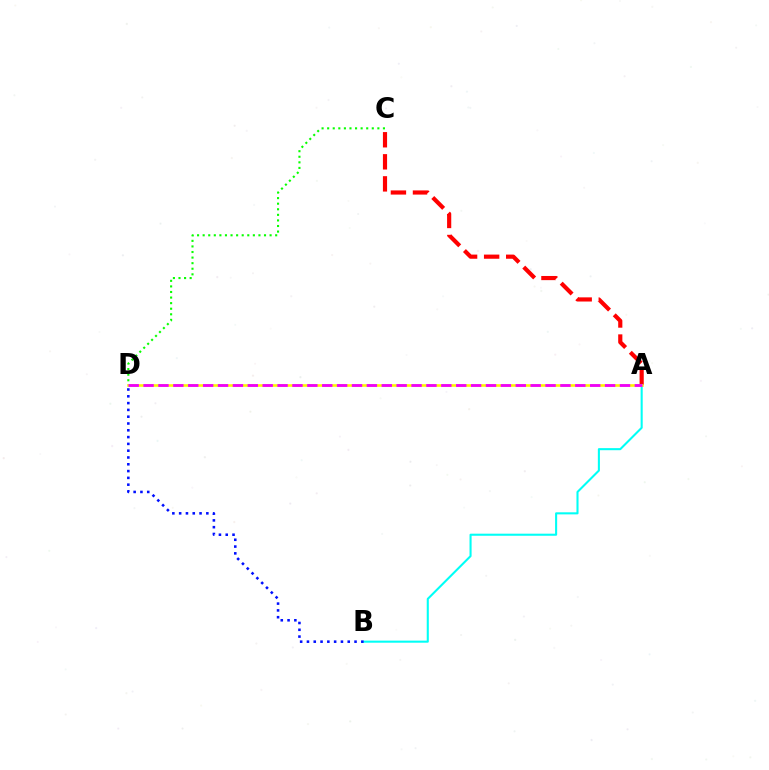{('A', 'C'): [{'color': '#ff0000', 'line_style': 'dashed', 'thickness': 3.0}], ('C', 'D'): [{'color': '#08ff00', 'line_style': 'dotted', 'thickness': 1.52}], ('A', 'B'): [{'color': '#00fff6', 'line_style': 'solid', 'thickness': 1.5}], ('A', 'D'): [{'color': '#fcf500', 'line_style': 'solid', 'thickness': 1.87}, {'color': '#ee00ff', 'line_style': 'dashed', 'thickness': 2.02}], ('B', 'D'): [{'color': '#0010ff', 'line_style': 'dotted', 'thickness': 1.85}]}